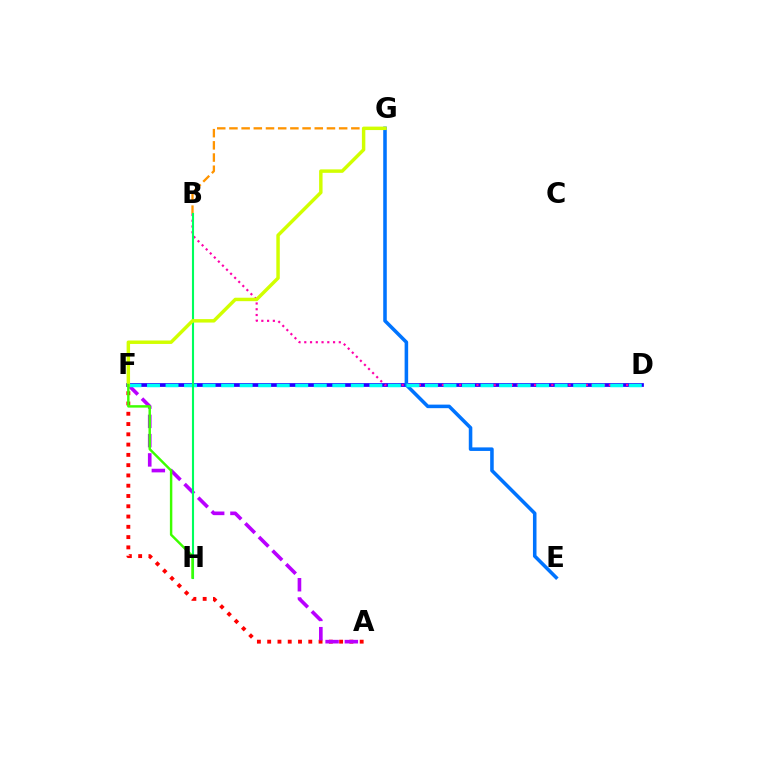{('A', 'F'): [{'color': '#ff0000', 'line_style': 'dotted', 'thickness': 2.79}, {'color': '#b900ff', 'line_style': 'dashed', 'thickness': 2.62}], ('B', 'G'): [{'color': '#ff9400', 'line_style': 'dashed', 'thickness': 1.66}], ('D', 'F'): [{'color': '#2500ff', 'line_style': 'solid', 'thickness': 2.7}, {'color': '#00fff6', 'line_style': 'dashed', 'thickness': 2.52}], ('B', 'D'): [{'color': '#ff00ac', 'line_style': 'dotted', 'thickness': 1.56}], ('E', 'G'): [{'color': '#0074ff', 'line_style': 'solid', 'thickness': 2.55}], ('B', 'H'): [{'color': '#00ff5c', 'line_style': 'solid', 'thickness': 1.52}], ('F', 'G'): [{'color': '#d1ff00', 'line_style': 'solid', 'thickness': 2.49}], ('F', 'H'): [{'color': '#3dff00', 'line_style': 'solid', 'thickness': 1.75}]}